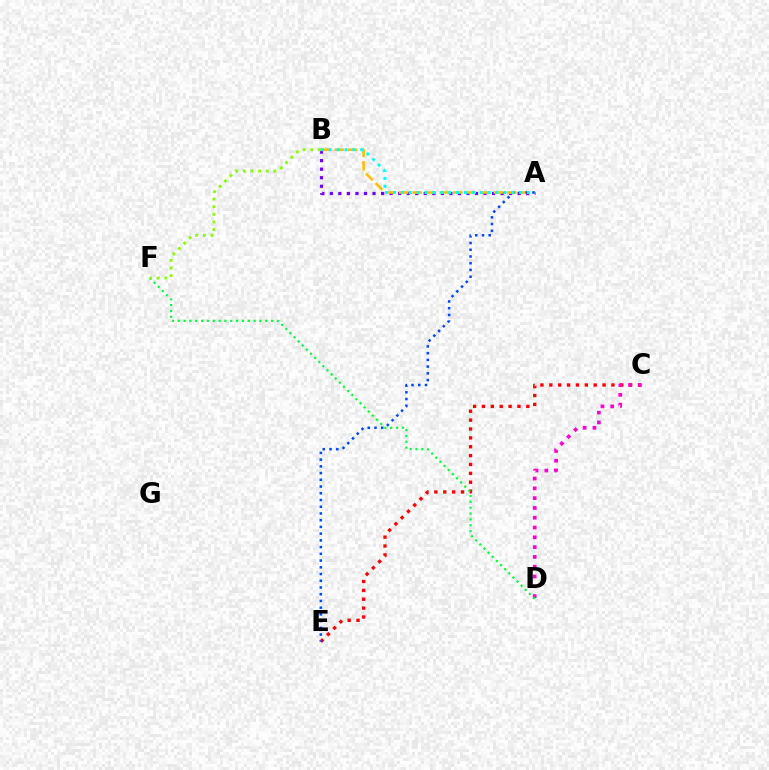{('A', 'B'): [{'color': '#7200ff', 'line_style': 'dotted', 'thickness': 2.32}, {'color': '#ffbd00', 'line_style': 'dashed', 'thickness': 1.84}, {'color': '#00fff6', 'line_style': 'dotted', 'thickness': 2.14}], ('C', 'E'): [{'color': '#ff0000', 'line_style': 'dotted', 'thickness': 2.41}], ('C', 'D'): [{'color': '#ff00cf', 'line_style': 'dotted', 'thickness': 2.66}], ('D', 'F'): [{'color': '#00ff39', 'line_style': 'dotted', 'thickness': 1.59}], ('A', 'E'): [{'color': '#004bff', 'line_style': 'dotted', 'thickness': 1.83}], ('B', 'F'): [{'color': '#84ff00', 'line_style': 'dotted', 'thickness': 2.07}]}